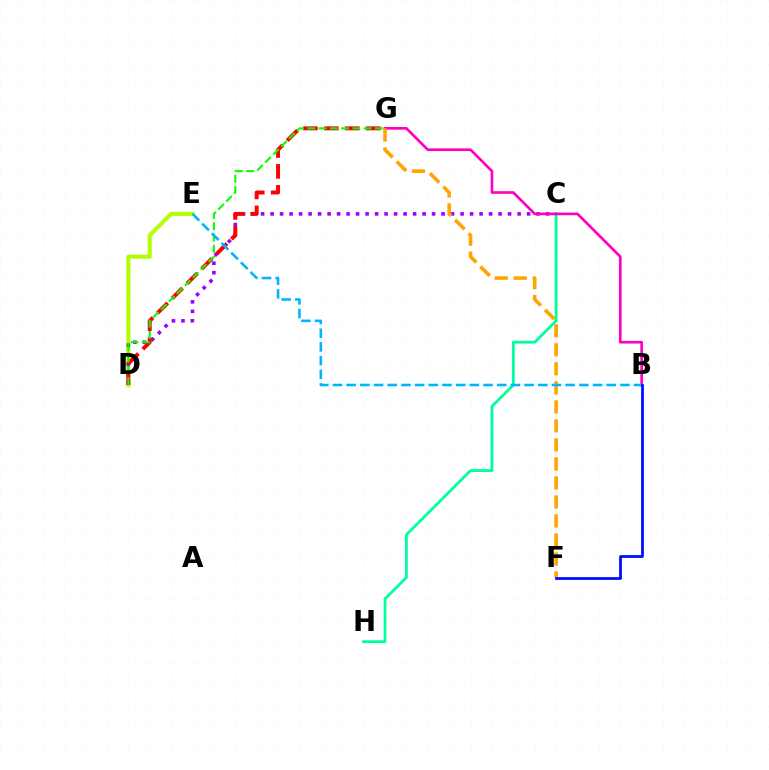{('C', 'H'): [{'color': '#00ff9d', 'line_style': 'solid', 'thickness': 2.0}], ('D', 'E'): [{'color': '#b3ff00', 'line_style': 'solid', 'thickness': 2.95}], ('C', 'D'): [{'color': '#9b00ff', 'line_style': 'dotted', 'thickness': 2.58}], ('D', 'G'): [{'color': '#ff0000', 'line_style': 'dashed', 'thickness': 2.85}, {'color': '#08ff00', 'line_style': 'dashed', 'thickness': 1.53}], ('B', 'G'): [{'color': '#ff00bd', 'line_style': 'solid', 'thickness': 1.92}], ('F', 'G'): [{'color': '#ffa500', 'line_style': 'dashed', 'thickness': 2.58}], ('B', 'E'): [{'color': '#00b5ff', 'line_style': 'dashed', 'thickness': 1.86}], ('B', 'F'): [{'color': '#0010ff', 'line_style': 'solid', 'thickness': 2.01}]}